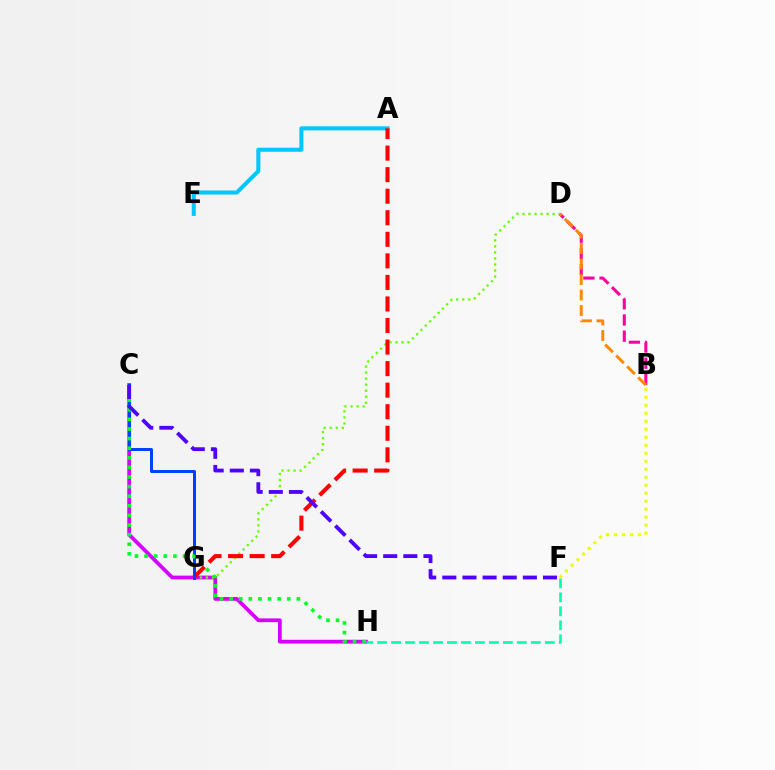{('C', 'H'): [{'color': '#d600ff', 'line_style': 'solid', 'thickness': 2.71}, {'color': '#00ff27', 'line_style': 'dotted', 'thickness': 2.61}], ('B', 'F'): [{'color': '#eeff00', 'line_style': 'dotted', 'thickness': 2.17}], ('D', 'G'): [{'color': '#66ff00', 'line_style': 'dotted', 'thickness': 1.64}], ('A', 'E'): [{'color': '#00c7ff', 'line_style': 'solid', 'thickness': 2.91}], ('A', 'G'): [{'color': '#ff0000', 'line_style': 'dashed', 'thickness': 2.93}], ('C', 'G'): [{'color': '#003fff', 'line_style': 'solid', 'thickness': 2.13}], ('B', 'D'): [{'color': '#ff00a0', 'line_style': 'dashed', 'thickness': 2.2}, {'color': '#ff8800', 'line_style': 'dashed', 'thickness': 2.11}], ('C', 'F'): [{'color': '#4f00ff', 'line_style': 'dashed', 'thickness': 2.73}], ('F', 'H'): [{'color': '#00ffaf', 'line_style': 'dashed', 'thickness': 1.9}]}